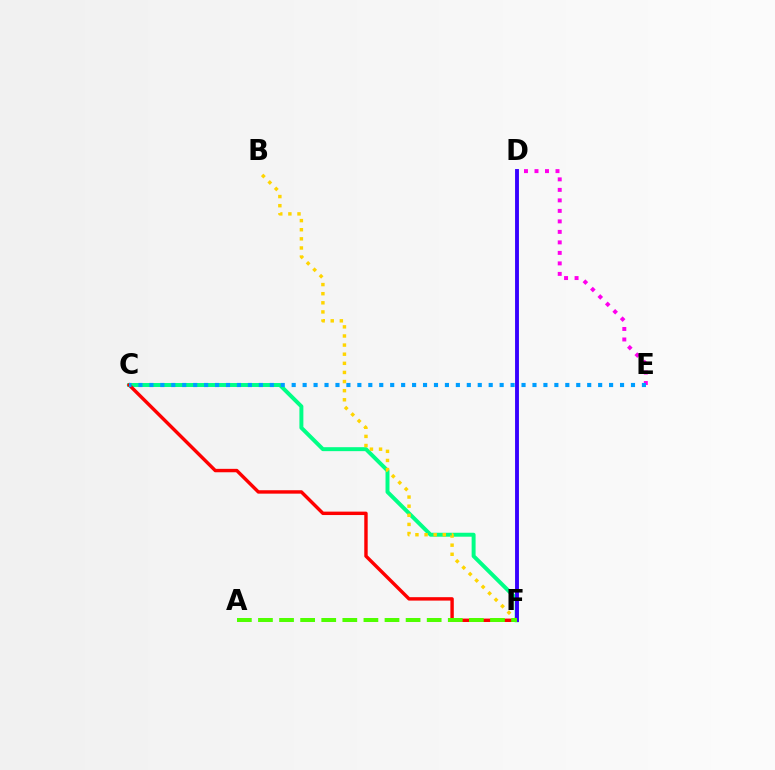{('C', 'F'): [{'color': '#00ff86', 'line_style': 'solid', 'thickness': 2.85}, {'color': '#ff0000', 'line_style': 'solid', 'thickness': 2.46}], ('B', 'F'): [{'color': '#ffd500', 'line_style': 'dotted', 'thickness': 2.48}], ('D', 'E'): [{'color': '#ff00ed', 'line_style': 'dotted', 'thickness': 2.85}], ('D', 'F'): [{'color': '#3700ff', 'line_style': 'solid', 'thickness': 2.8}], ('C', 'E'): [{'color': '#009eff', 'line_style': 'dotted', 'thickness': 2.97}], ('A', 'F'): [{'color': '#4fff00', 'line_style': 'dashed', 'thickness': 2.87}]}